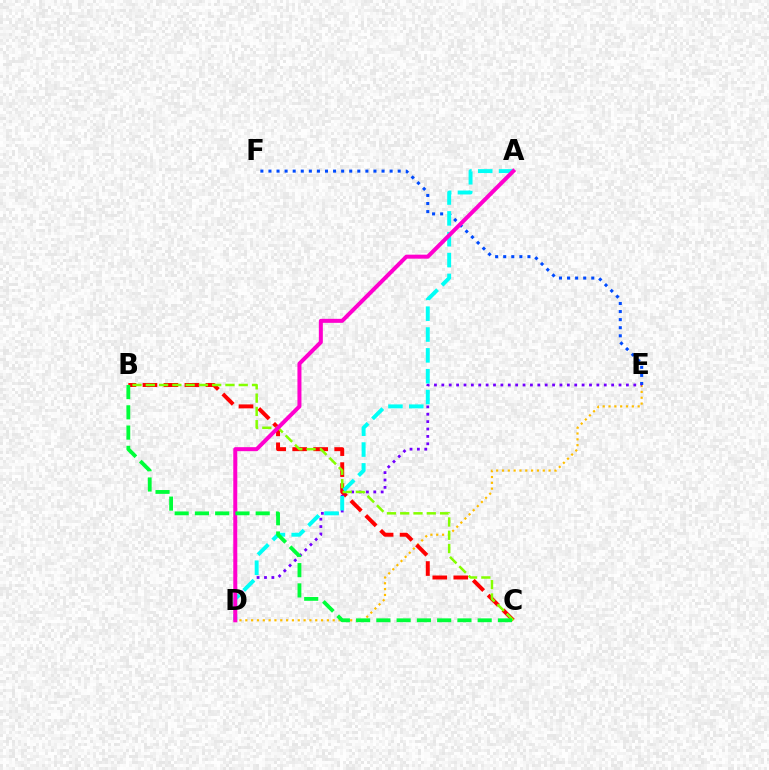{('D', 'E'): [{'color': '#ffbd00', 'line_style': 'dotted', 'thickness': 1.58}, {'color': '#7200ff', 'line_style': 'dotted', 'thickness': 2.01}], ('E', 'F'): [{'color': '#004bff', 'line_style': 'dotted', 'thickness': 2.19}], ('B', 'C'): [{'color': '#ff0000', 'line_style': 'dashed', 'thickness': 2.85}, {'color': '#84ff00', 'line_style': 'dashed', 'thickness': 1.8}, {'color': '#00ff39', 'line_style': 'dashed', 'thickness': 2.75}], ('A', 'D'): [{'color': '#00fff6', 'line_style': 'dashed', 'thickness': 2.83}, {'color': '#ff00cf', 'line_style': 'solid', 'thickness': 2.88}]}